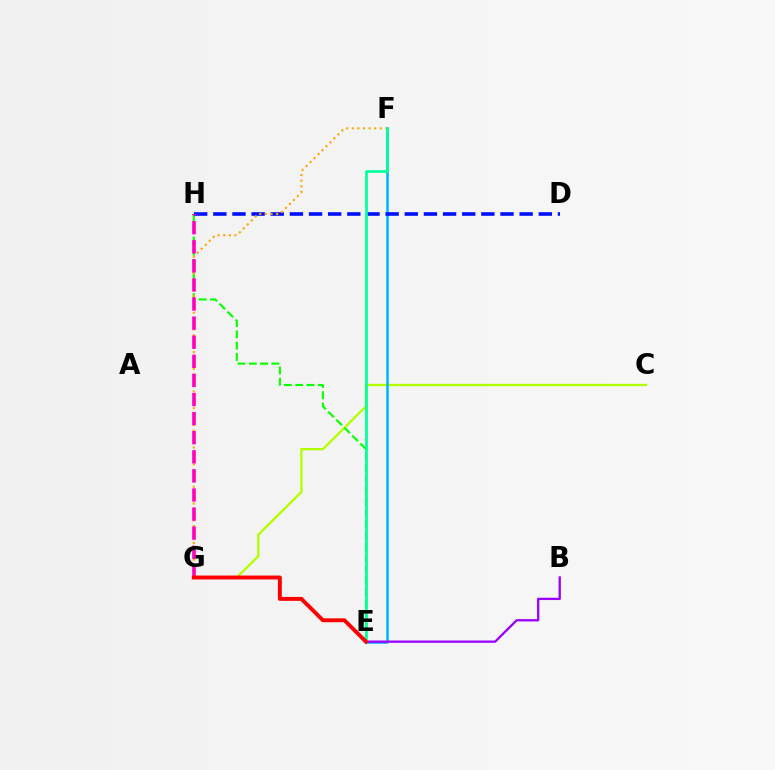{('C', 'G'): [{'color': '#b3ff00', 'line_style': 'solid', 'thickness': 1.69}], ('E', 'H'): [{'color': '#08ff00', 'line_style': 'dashed', 'thickness': 1.54}], ('E', 'F'): [{'color': '#00b5ff', 'line_style': 'solid', 'thickness': 1.84}, {'color': '#00ff9d', 'line_style': 'solid', 'thickness': 1.96}], ('B', 'E'): [{'color': '#9b00ff', 'line_style': 'solid', 'thickness': 1.66}], ('D', 'H'): [{'color': '#0010ff', 'line_style': 'dashed', 'thickness': 2.6}], ('F', 'G'): [{'color': '#ffa500', 'line_style': 'dotted', 'thickness': 1.52}], ('G', 'H'): [{'color': '#ff00bd', 'line_style': 'dashed', 'thickness': 2.59}], ('E', 'G'): [{'color': '#ff0000', 'line_style': 'solid', 'thickness': 2.81}]}